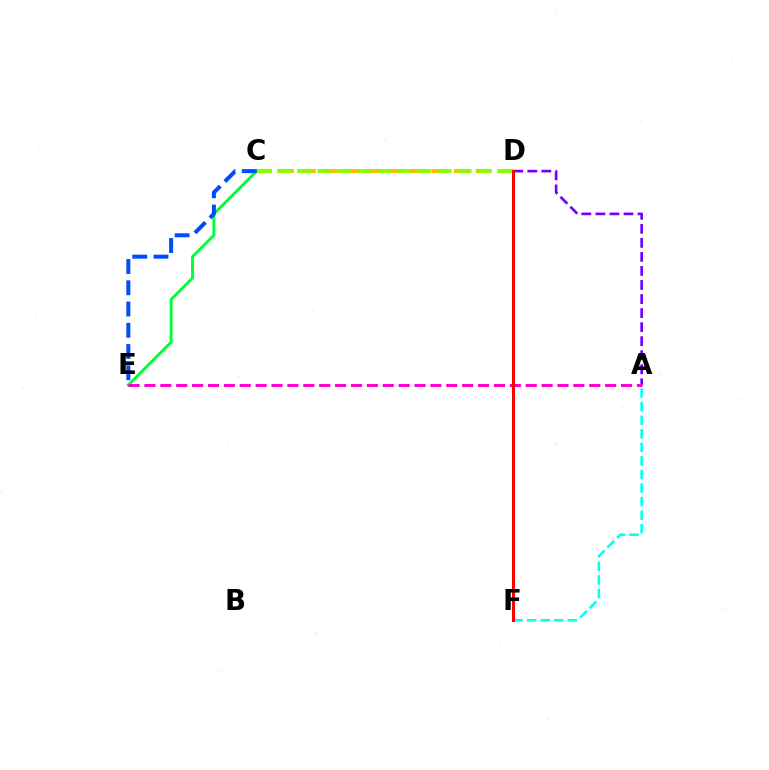{('C', 'E'): [{'color': '#00ff39', 'line_style': 'solid', 'thickness': 2.11}, {'color': '#004bff', 'line_style': 'dashed', 'thickness': 2.89}], ('A', 'F'): [{'color': '#00fff6', 'line_style': 'dashed', 'thickness': 1.84}], ('A', 'D'): [{'color': '#7200ff', 'line_style': 'dashed', 'thickness': 1.91}], ('A', 'E'): [{'color': '#ff00cf', 'line_style': 'dashed', 'thickness': 2.16}], ('C', 'D'): [{'color': '#ffbd00', 'line_style': 'dashed', 'thickness': 2.98}, {'color': '#84ff00', 'line_style': 'dashed', 'thickness': 2.73}], ('D', 'F'): [{'color': '#ff0000', 'line_style': 'solid', 'thickness': 2.17}]}